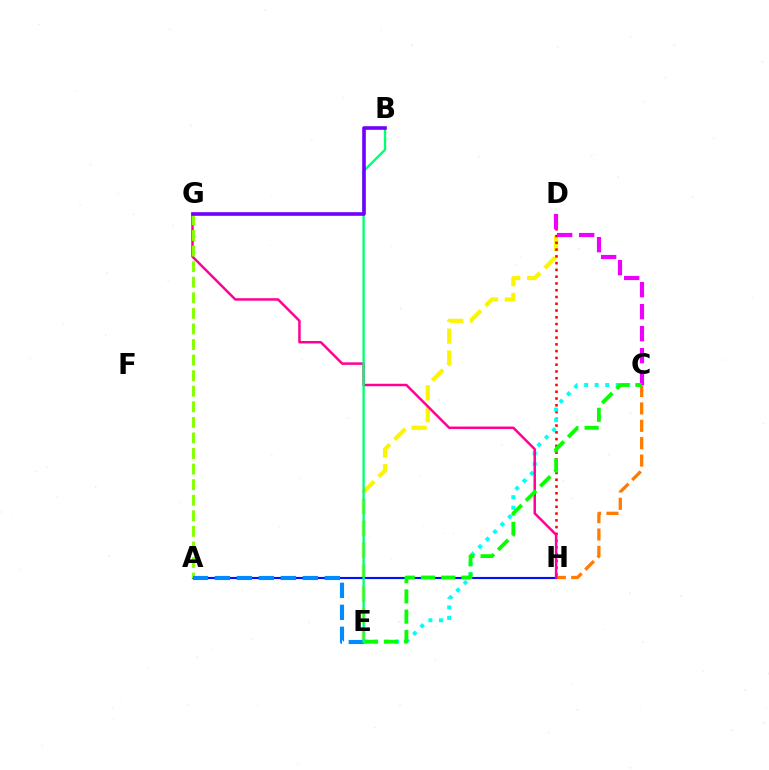{('D', 'E'): [{'color': '#fcf500', 'line_style': 'dashed', 'thickness': 2.97}], ('D', 'H'): [{'color': '#ff0000', 'line_style': 'dotted', 'thickness': 1.84}], ('C', 'E'): [{'color': '#00fff6', 'line_style': 'dotted', 'thickness': 2.86}, {'color': '#08ff00', 'line_style': 'dashed', 'thickness': 2.75}], ('C', 'D'): [{'color': '#ee00ff', 'line_style': 'dashed', 'thickness': 2.99}], ('C', 'H'): [{'color': '#ff7c00', 'line_style': 'dashed', 'thickness': 2.36}], ('A', 'H'): [{'color': '#0010ff', 'line_style': 'solid', 'thickness': 1.55}], ('G', 'H'): [{'color': '#ff0094', 'line_style': 'solid', 'thickness': 1.79}], ('A', 'G'): [{'color': '#84ff00', 'line_style': 'dashed', 'thickness': 2.12}], ('A', 'E'): [{'color': '#008cff', 'line_style': 'dashed', 'thickness': 2.99}], ('B', 'E'): [{'color': '#00ff74', 'line_style': 'solid', 'thickness': 1.7}], ('B', 'G'): [{'color': '#7200ff', 'line_style': 'solid', 'thickness': 2.6}]}